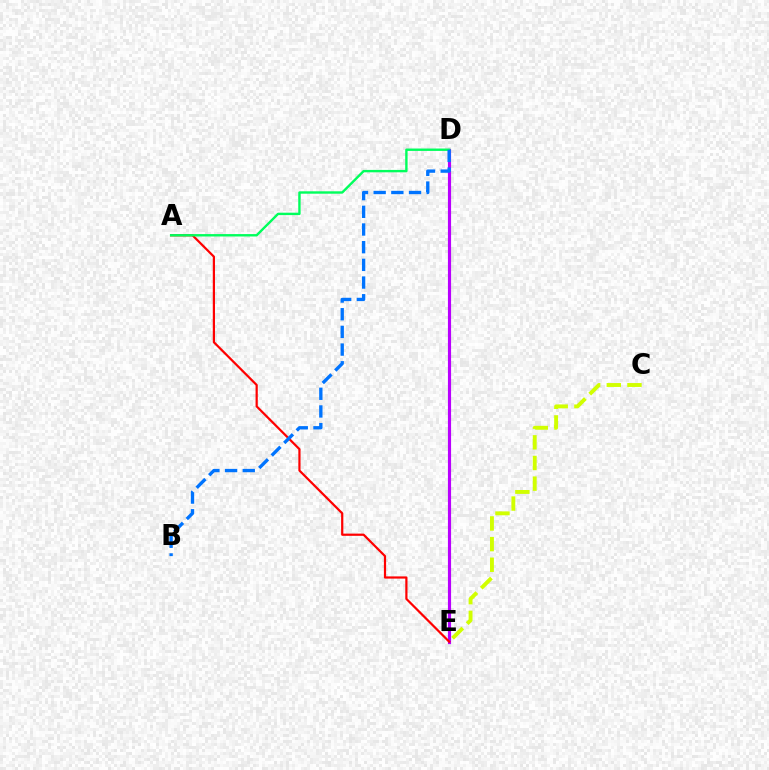{('D', 'E'): [{'color': '#b900ff', 'line_style': 'solid', 'thickness': 2.27}], ('A', 'E'): [{'color': '#ff0000', 'line_style': 'solid', 'thickness': 1.59}], ('A', 'D'): [{'color': '#00ff5c', 'line_style': 'solid', 'thickness': 1.72}], ('C', 'E'): [{'color': '#d1ff00', 'line_style': 'dashed', 'thickness': 2.81}], ('B', 'D'): [{'color': '#0074ff', 'line_style': 'dashed', 'thickness': 2.4}]}